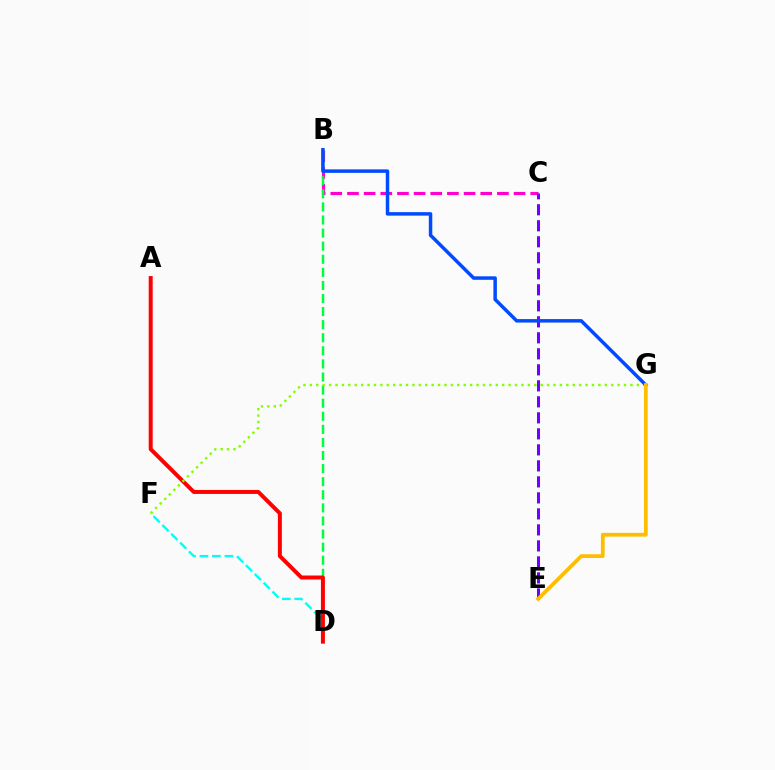{('B', 'C'): [{'color': '#ff00cf', 'line_style': 'dashed', 'thickness': 2.26}], ('D', 'F'): [{'color': '#00fff6', 'line_style': 'dashed', 'thickness': 1.7}], ('B', 'D'): [{'color': '#00ff39', 'line_style': 'dashed', 'thickness': 1.78}], ('C', 'E'): [{'color': '#7200ff', 'line_style': 'dashed', 'thickness': 2.17}], ('A', 'D'): [{'color': '#ff0000', 'line_style': 'solid', 'thickness': 2.86}], ('F', 'G'): [{'color': '#84ff00', 'line_style': 'dotted', 'thickness': 1.74}], ('B', 'G'): [{'color': '#004bff', 'line_style': 'solid', 'thickness': 2.51}], ('E', 'G'): [{'color': '#ffbd00', 'line_style': 'solid', 'thickness': 2.71}]}